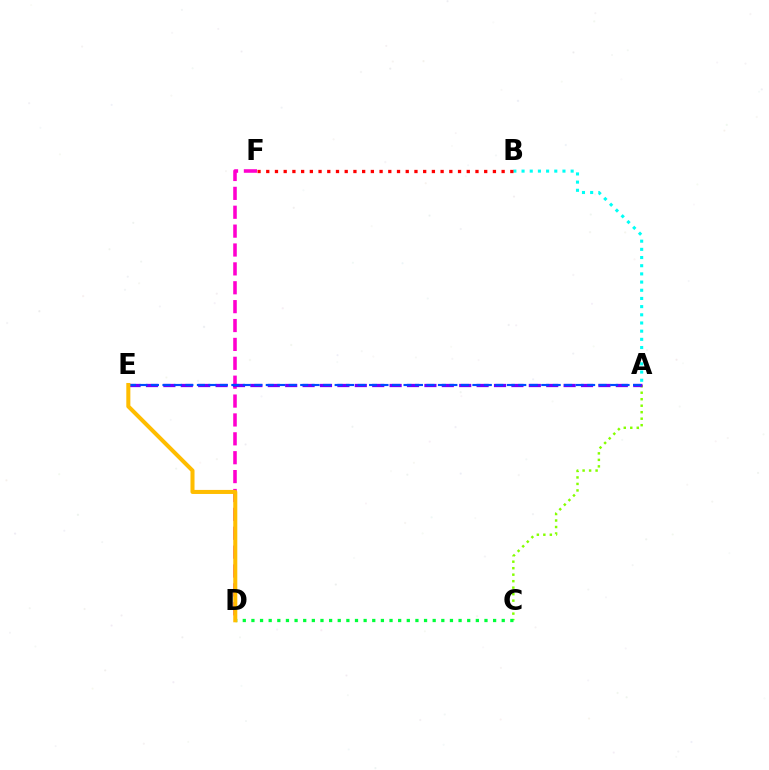{('A', 'B'): [{'color': '#00fff6', 'line_style': 'dotted', 'thickness': 2.22}], ('A', 'C'): [{'color': '#84ff00', 'line_style': 'dotted', 'thickness': 1.76}], ('D', 'F'): [{'color': '#ff00cf', 'line_style': 'dashed', 'thickness': 2.57}], ('C', 'D'): [{'color': '#00ff39', 'line_style': 'dotted', 'thickness': 2.35}], ('B', 'F'): [{'color': '#ff0000', 'line_style': 'dotted', 'thickness': 2.37}], ('A', 'E'): [{'color': '#7200ff', 'line_style': 'dashed', 'thickness': 2.36}, {'color': '#004bff', 'line_style': 'dashed', 'thickness': 1.56}], ('D', 'E'): [{'color': '#ffbd00', 'line_style': 'solid', 'thickness': 2.91}]}